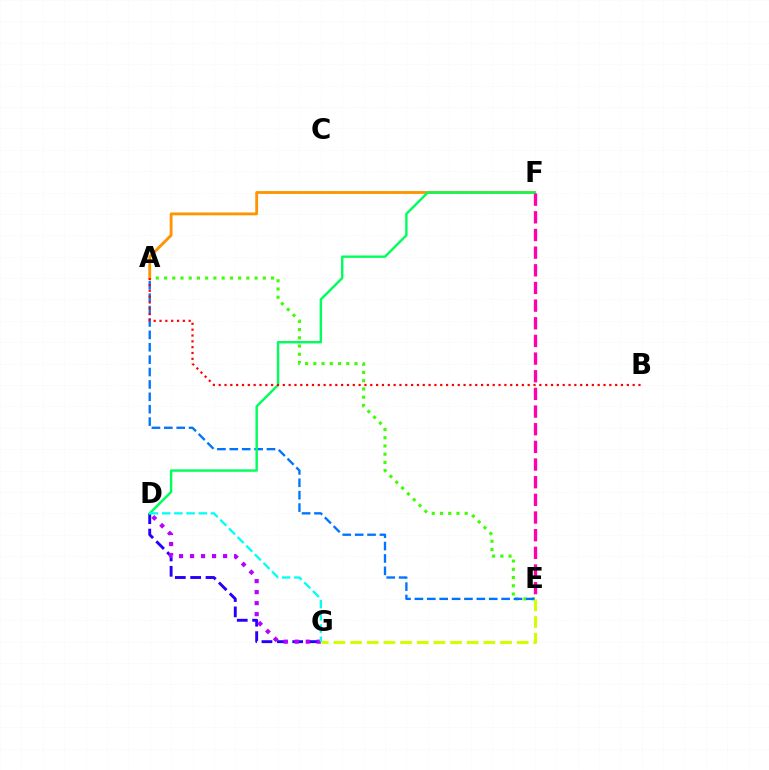{('D', 'G'): [{'color': '#2500ff', 'line_style': 'dashed', 'thickness': 2.09}, {'color': '#b900ff', 'line_style': 'dotted', 'thickness': 2.99}, {'color': '#00fff6', 'line_style': 'dashed', 'thickness': 1.66}], ('A', 'E'): [{'color': '#3dff00', 'line_style': 'dotted', 'thickness': 2.24}, {'color': '#0074ff', 'line_style': 'dashed', 'thickness': 1.68}], ('A', 'F'): [{'color': '#ff9400', 'line_style': 'solid', 'thickness': 2.04}], ('D', 'F'): [{'color': '#00ff5c', 'line_style': 'solid', 'thickness': 1.74}], ('E', 'G'): [{'color': '#d1ff00', 'line_style': 'dashed', 'thickness': 2.26}], ('E', 'F'): [{'color': '#ff00ac', 'line_style': 'dashed', 'thickness': 2.4}], ('A', 'B'): [{'color': '#ff0000', 'line_style': 'dotted', 'thickness': 1.58}]}